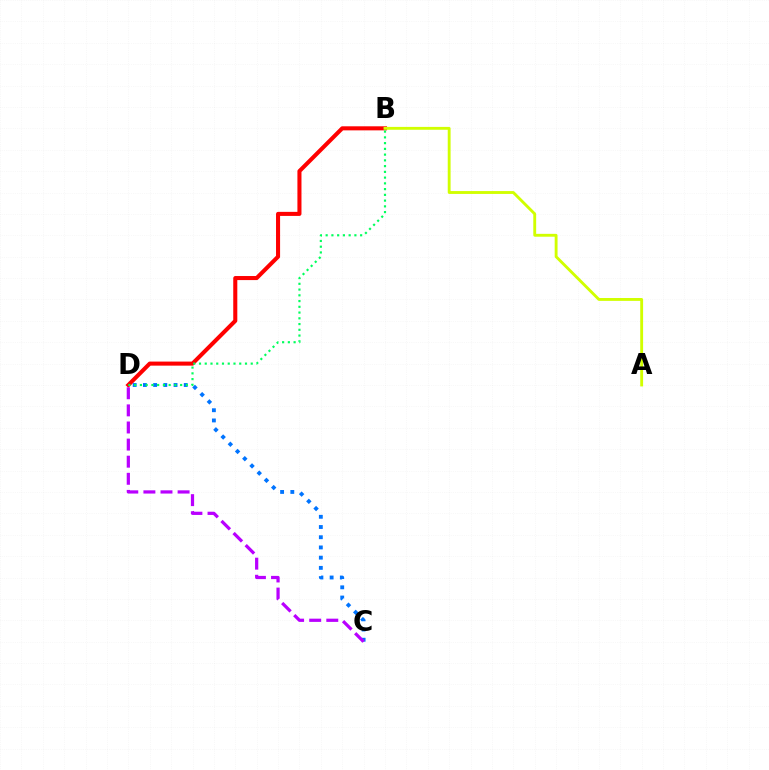{('B', 'D'): [{'color': '#ff0000', 'line_style': 'solid', 'thickness': 2.92}, {'color': '#00ff5c', 'line_style': 'dotted', 'thickness': 1.56}], ('C', 'D'): [{'color': '#0074ff', 'line_style': 'dotted', 'thickness': 2.77}, {'color': '#b900ff', 'line_style': 'dashed', 'thickness': 2.32}], ('A', 'B'): [{'color': '#d1ff00', 'line_style': 'solid', 'thickness': 2.06}]}